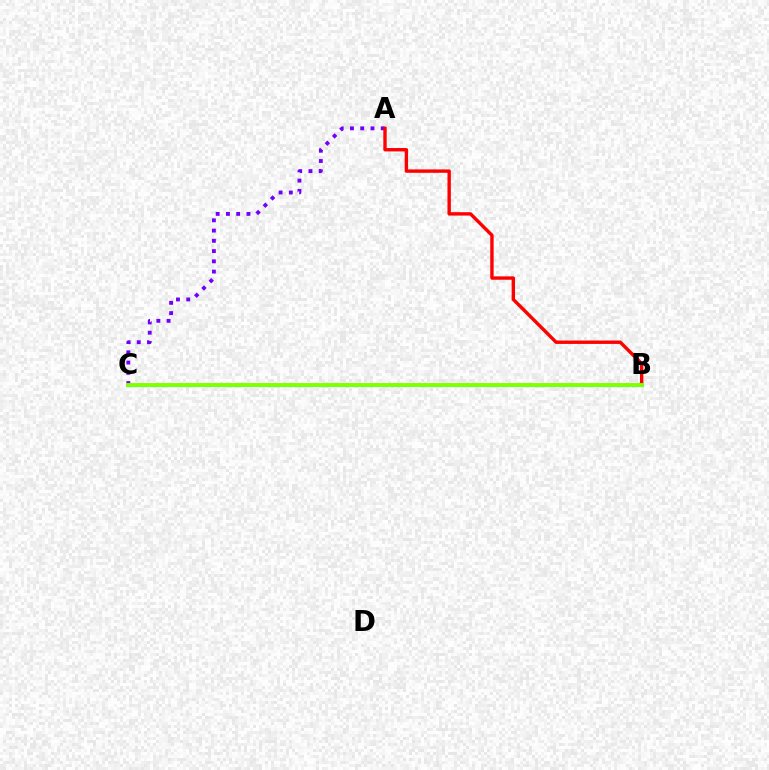{('A', 'C'): [{'color': '#7200ff', 'line_style': 'dotted', 'thickness': 2.78}], ('A', 'B'): [{'color': '#ff0000', 'line_style': 'solid', 'thickness': 2.44}], ('B', 'C'): [{'color': '#00fff6', 'line_style': 'solid', 'thickness': 2.31}, {'color': '#84ff00', 'line_style': 'solid', 'thickness': 2.8}]}